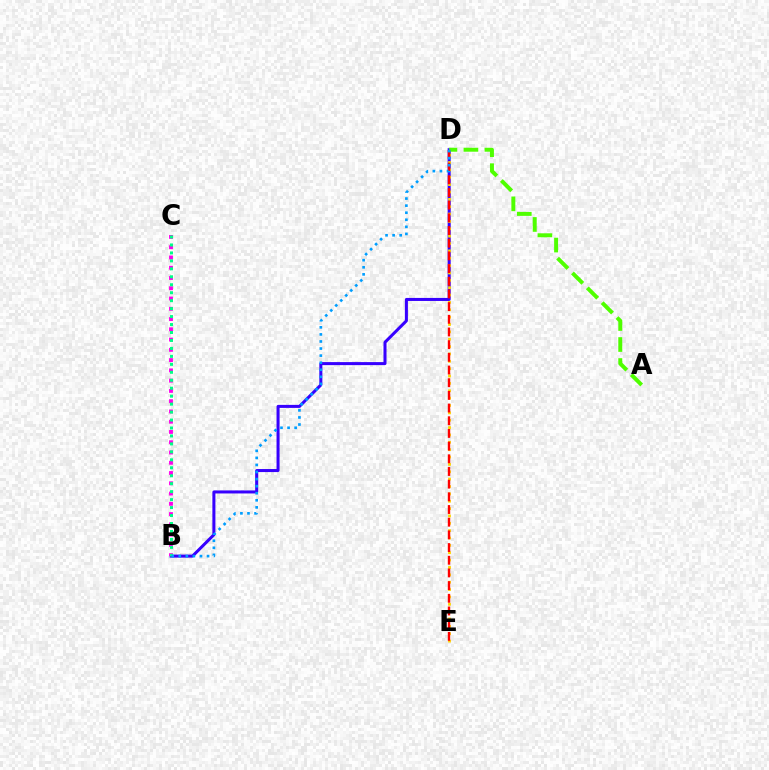{('B', 'D'): [{'color': '#3700ff', 'line_style': 'solid', 'thickness': 2.18}, {'color': '#009eff', 'line_style': 'dotted', 'thickness': 1.92}], ('D', 'E'): [{'color': '#ffd500', 'line_style': 'dotted', 'thickness': 2.0}, {'color': '#ff0000', 'line_style': 'dashed', 'thickness': 1.72}], ('A', 'D'): [{'color': '#4fff00', 'line_style': 'dashed', 'thickness': 2.85}], ('B', 'C'): [{'color': '#ff00ed', 'line_style': 'dotted', 'thickness': 2.79}, {'color': '#00ff86', 'line_style': 'dotted', 'thickness': 2.16}]}